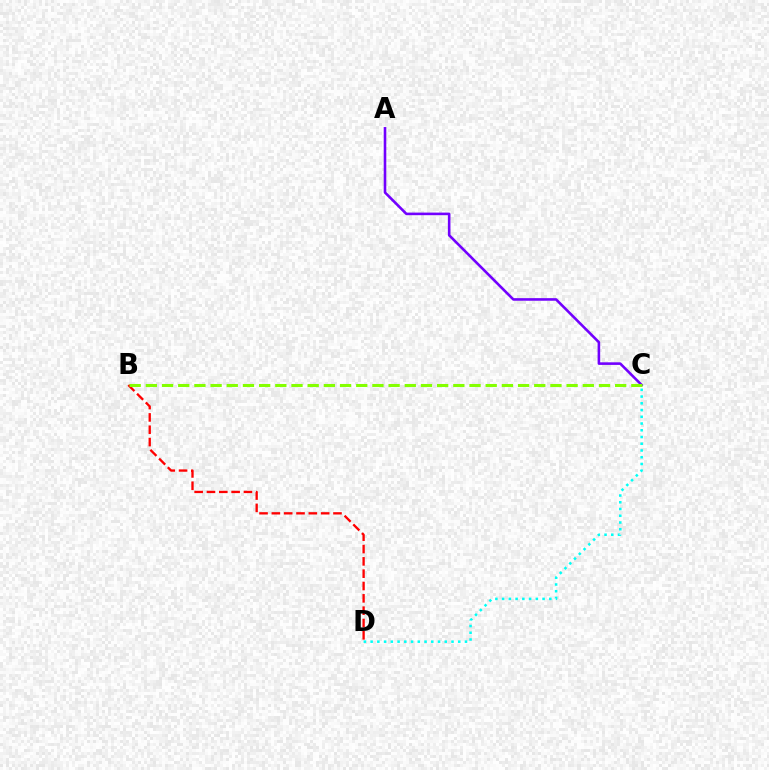{('A', 'C'): [{'color': '#7200ff', 'line_style': 'solid', 'thickness': 1.86}], ('B', 'D'): [{'color': '#ff0000', 'line_style': 'dashed', 'thickness': 1.67}], ('C', 'D'): [{'color': '#00fff6', 'line_style': 'dotted', 'thickness': 1.83}], ('B', 'C'): [{'color': '#84ff00', 'line_style': 'dashed', 'thickness': 2.2}]}